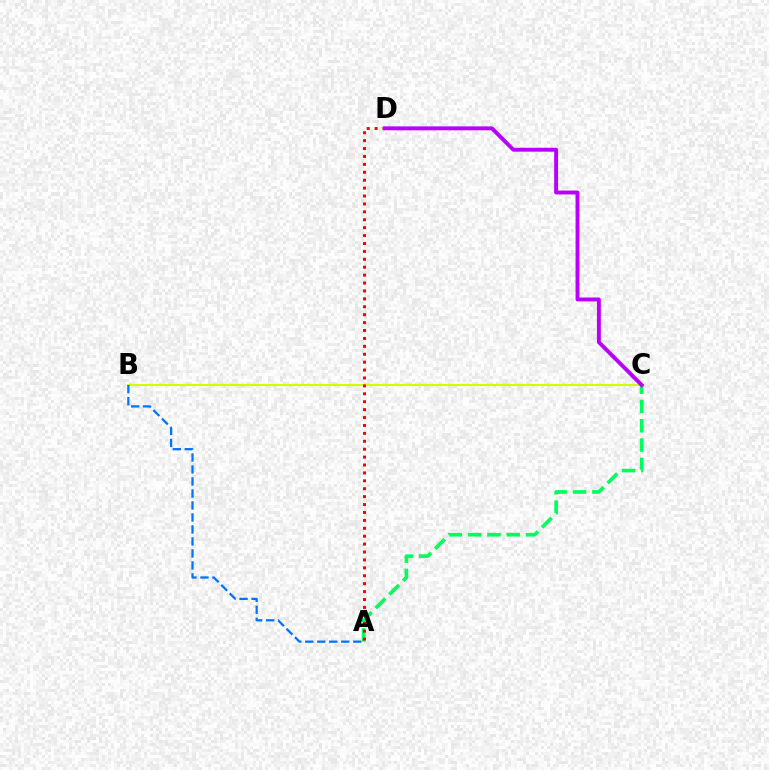{('B', 'C'): [{'color': '#d1ff00', 'line_style': 'solid', 'thickness': 1.51}], ('A', 'C'): [{'color': '#00ff5c', 'line_style': 'dashed', 'thickness': 2.62}], ('A', 'D'): [{'color': '#ff0000', 'line_style': 'dotted', 'thickness': 2.15}], ('A', 'B'): [{'color': '#0074ff', 'line_style': 'dashed', 'thickness': 1.63}], ('C', 'D'): [{'color': '#b900ff', 'line_style': 'solid', 'thickness': 2.81}]}